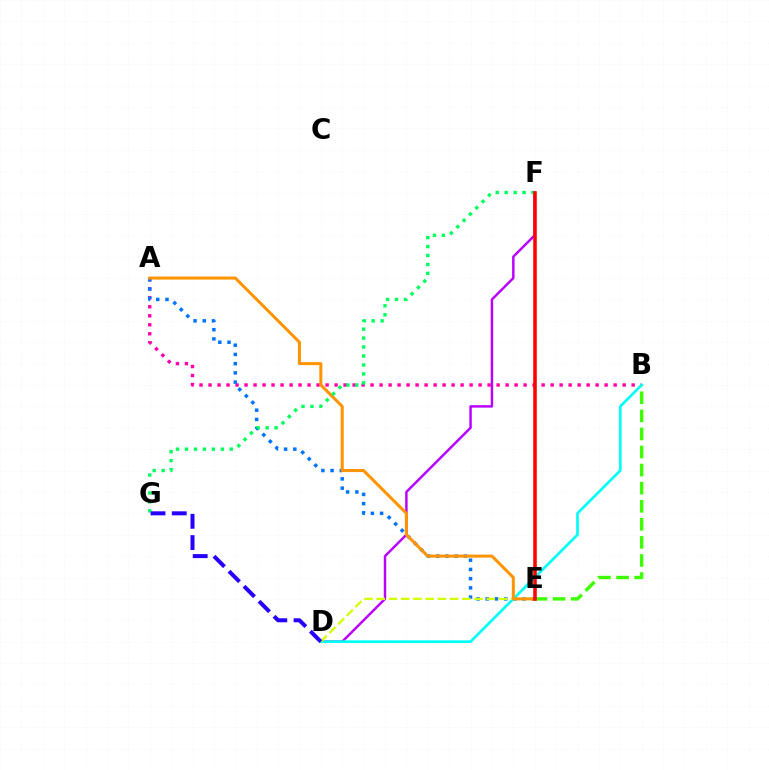{('A', 'B'): [{'color': '#ff00ac', 'line_style': 'dotted', 'thickness': 2.45}], ('D', 'F'): [{'color': '#b900ff', 'line_style': 'solid', 'thickness': 1.77}], ('A', 'E'): [{'color': '#0074ff', 'line_style': 'dotted', 'thickness': 2.51}, {'color': '#ff9400', 'line_style': 'solid', 'thickness': 2.18}], ('B', 'E'): [{'color': '#3dff00', 'line_style': 'dashed', 'thickness': 2.46}], ('B', 'D'): [{'color': '#00fff6', 'line_style': 'solid', 'thickness': 1.94}], ('D', 'E'): [{'color': '#d1ff00', 'line_style': 'dashed', 'thickness': 1.66}], ('F', 'G'): [{'color': '#00ff5c', 'line_style': 'dotted', 'thickness': 2.43}], ('E', 'F'): [{'color': '#ff0000', 'line_style': 'solid', 'thickness': 2.56}], ('D', 'G'): [{'color': '#2500ff', 'line_style': 'dashed', 'thickness': 2.89}]}